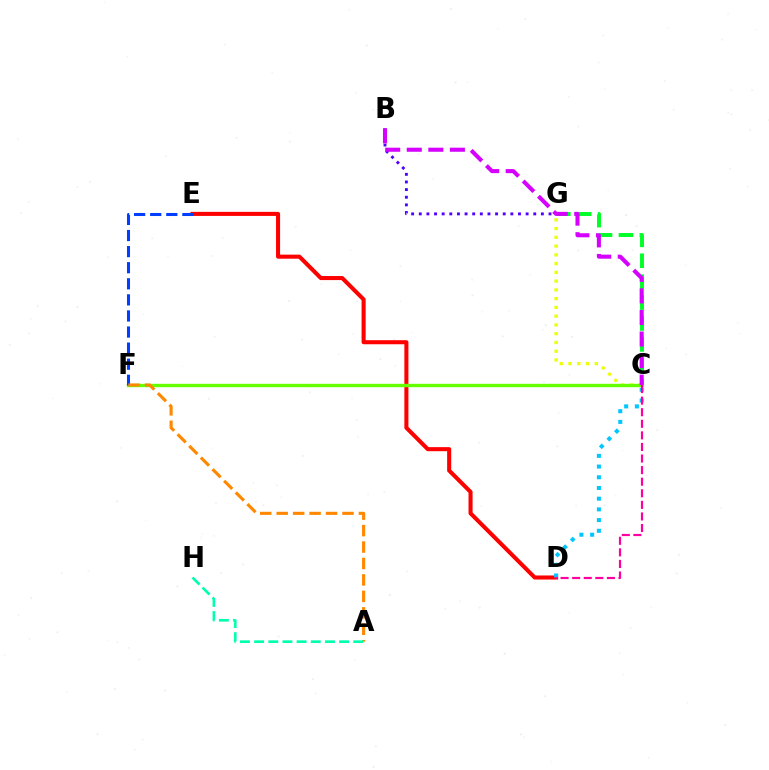{('C', 'G'): [{'color': '#00ff27', 'line_style': 'dashed', 'thickness': 2.84}, {'color': '#eeff00', 'line_style': 'dotted', 'thickness': 2.38}], ('D', 'E'): [{'color': '#ff0000', 'line_style': 'solid', 'thickness': 2.92}], ('C', 'F'): [{'color': '#66ff00', 'line_style': 'solid', 'thickness': 2.42}], ('B', 'G'): [{'color': '#4f00ff', 'line_style': 'dotted', 'thickness': 2.07}], ('E', 'F'): [{'color': '#003fff', 'line_style': 'dashed', 'thickness': 2.19}], ('B', 'C'): [{'color': '#d600ff', 'line_style': 'dashed', 'thickness': 2.93}], ('C', 'D'): [{'color': '#00c7ff', 'line_style': 'dotted', 'thickness': 2.91}, {'color': '#ff00a0', 'line_style': 'dashed', 'thickness': 1.57}], ('A', 'F'): [{'color': '#ff8800', 'line_style': 'dashed', 'thickness': 2.23}], ('A', 'H'): [{'color': '#00ffaf', 'line_style': 'dashed', 'thickness': 1.92}]}